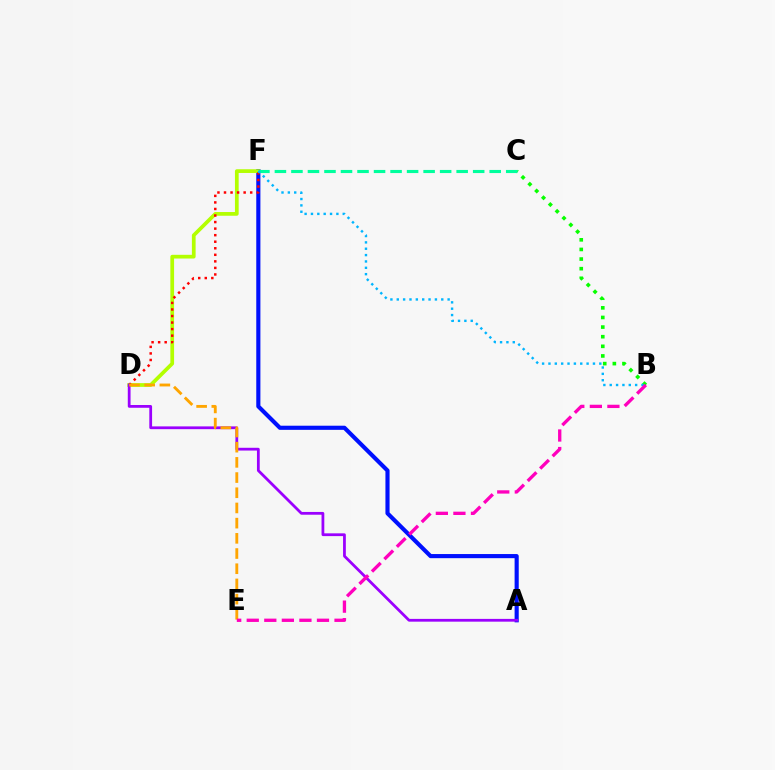{('A', 'F'): [{'color': '#0010ff', 'line_style': 'solid', 'thickness': 2.97}], ('D', 'F'): [{'color': '#b3ff00', 'line_style': 'solid', 'thickness': 2.68}, {'color': '#ff0000', 'line_style': 'dotted', 'thickness': 1.78}], ('A', 'D'): [{'color': '#9b00ff', 'line_style': 'solid', 'thickness': 2.0}], ('D', 'E'): [{'color': '#ffa500', 'line_style': 'dashed', 'thickness': 2.06}], ('B', 'C'): [{'color': '#08ff00', 'line_style': 'dotted', 'thickness': 2.61}], ('C', 'F'): [{'color': '#00ff9d', 'line_style': 'dashed', 'thickness': 2.24}], ('B', 'F'): [{'color': '#00b5ff', 'line_style': 'dotted', 'thickness': 1.73}], ('B', 'E'): [{'color': '#ff00bd', 'line_style': 'dashed', 'thickness': 2.38}]}